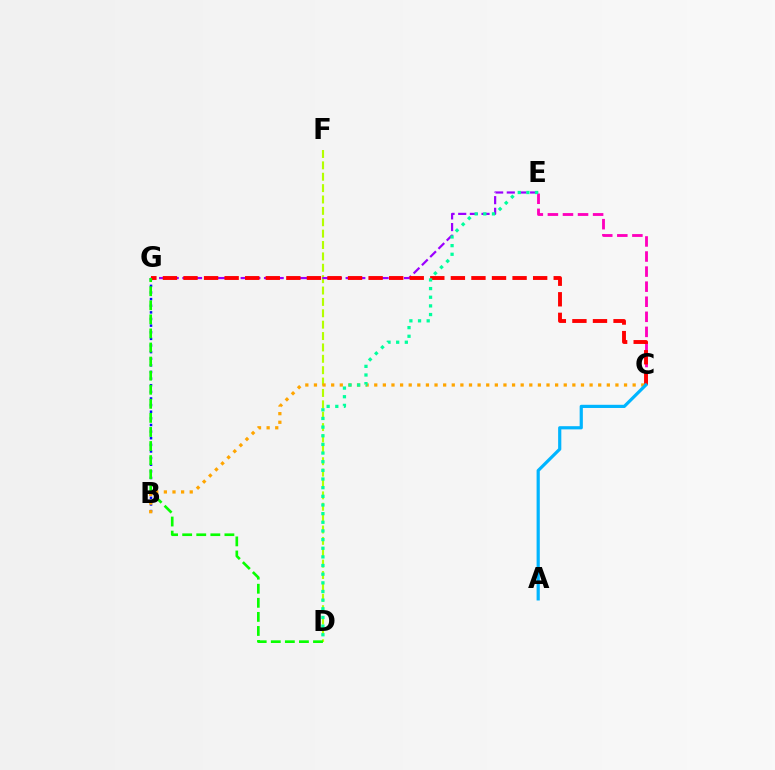{('D', 'F'): [{'color': '#b3ff00', 'line_style': 'dashed', 'thickness': 1.55}], ('E', 'G'): [{'color': '#9b00ff', 'line_style': 'dashed', 'thickness': 1.58}], ('C', 'E'): [{'color': '#ff00bd', 'line_style': 'dashed', 'thickness': 2.05}], ('B', 'G'): [{'color': '#0010ff', 'line_style': 'dotted', 'thickness': 1.8}], ('C', 'G'): [{'color': '#ff0000', 'line_style': 'dashed', 'thickness': 2.79}], ('B', 'C'): [{'color': '#ffa500', 'line_style': 'dotted', 'thickness': 2.34}], ('D', 'E'): [{'color': '#00ff9d', 'line_style': 'dotted', 'thickness': 2.35}], ('A', 'C'): [{'color': '#00b5ff', 'line_style': 'solid', 'thickness': 2.3}], ('D', 'G'): [{'color': '#08ff00', 'line_style': 'dashed', 'thickness': 1.91}]}